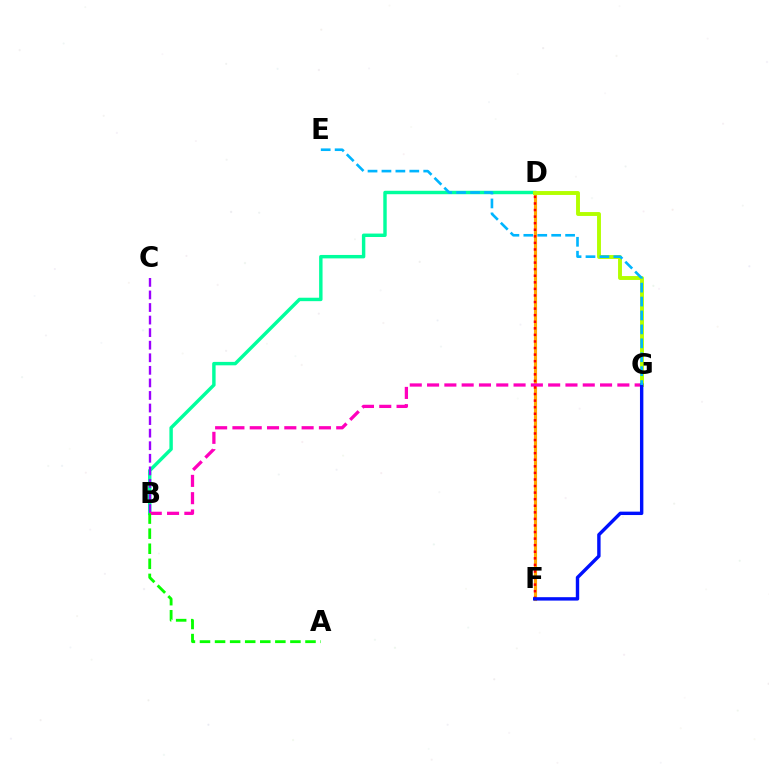{('D', 'F'): [{'color': '#ffa500', 'line_style': 'solid', 'thickness': 2.25}, {'color': '#ff0000', 'line_style': 'dotted', 'thickness': 1.79}], ('B', 'D'): [{'color': '#00ff9d', 'line_style': 'solid', 'thickness': 2.47}], ('B', 'C'): [{'color': '#9b00ff', 'line_style': 'dashed', 'thickness': 1.71}], ('B', 'G'): [{'color': '#ff00bd', 'line_style': 'dashed', 'thickness': 2.35}], ('D', 'G'): [{'color': '#b3ff00', 'line_style': 'solid', 'thickness': 2.81}], ('A', 'B'): [{'color': '#08ff00', 'line_style': 'dashed', 'thickness': 2.05}], ('F', 'G'): [{'color': '#0010ff', 'line_style': 'solid', 'thickness': 2.45}], ('E', 'G'): [{'color': '#00b5ff', 'line_style': 'dashed', 'thickness': 1.89}]}